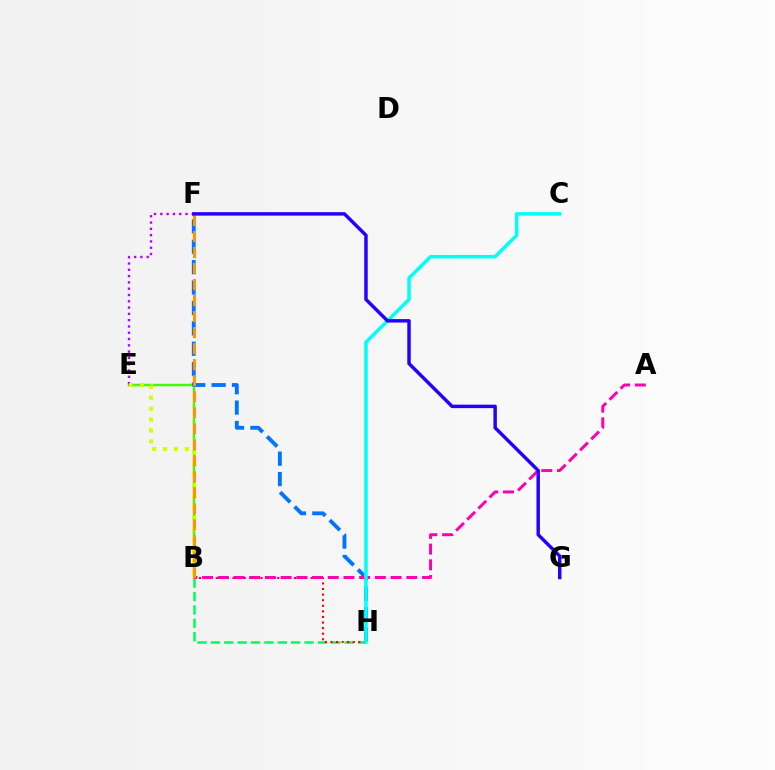{('B', 'E'): [{'color': '#3dff00', 'line_style': 'solid', 'thickness': 1.77}, {'color': '#d1ff00', 'line_style': 'dotted', 'thickness': 2.96}], ('E', 'F'): [{'color': '#b900ff', 'line_style': 'dotted', 'thickness': 1.71}], ('B', 'H'): [{'color': '#00ff5c', 'line_style': 'dashed', 'thickness': 1.82}, {'color': '#ff0000', 'line_style': 'dotted', 'thickness': 1.52}], ('F', 'H'): [{'color': '#0074ff', 'line_style': 'dashed', 'thickness': 2.77}], ('A', 'B'): [{'color': '#ff00ac', 'line_style': 'dashed', 'thickness': 2.13}], ('C', 'H'): [{'color': '#00fff6', 'line_style': 'solid', 'thickness': 2.52}], ('B', 'F'): [{'color': '#ff9400', 'line_style': 'dashed', 'thickness': 2.18}], ('F', 'G'): [{'color': '#2500ff', 'line_style': 'solid', 'thickness': 2.49}]}